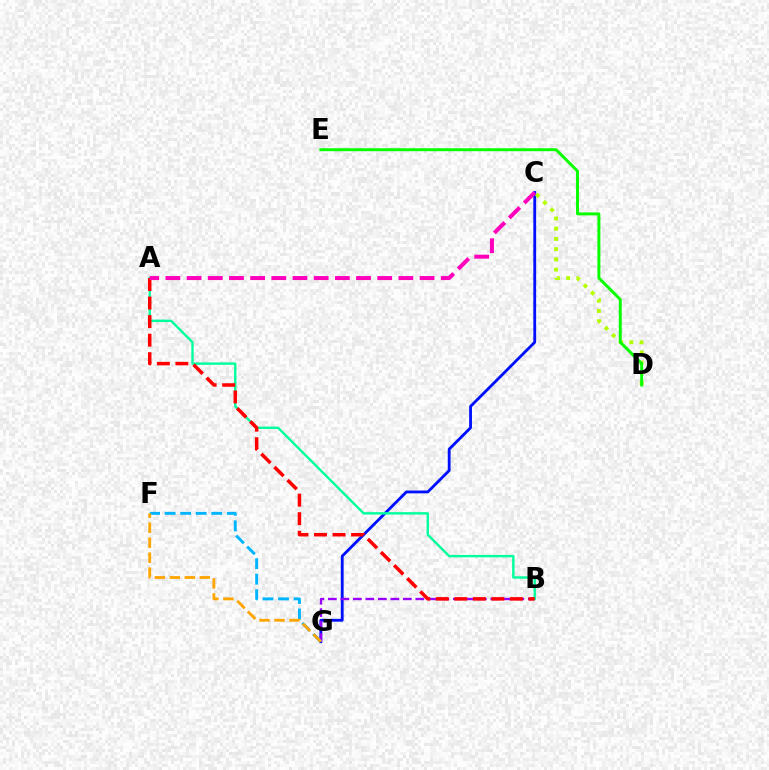{('C', 'G'): [{'color': '#0010ff', 'line_style': 'solid', 'thickness': 2.04}], ('B', 'G'): [{'color': '#9b00ff', 'line_style': 'dashed', 'thickness': 1.7}], ('F', 'G'): [{'color': '#00b5ff', 'line_style': 'dashed', 'thickness': 2.11}, {'color': '#ffa500', 'line_style': 'dashed', 'thickness': 2.04}], ('C', 'D'): [{'color': '#b3ff00', 'line_style': 'dotted', 'thickness': 2.78}], ('D', 'E'): [{'color': '#08ff00', 'line_style': 'solid', 'thickness': 2.12}], ('A', 'B'): [{'color': '#00ff9d', 'line_style': 'solid', 'thickness': 1.72}, {'color': '#ff0000', 'line_style': 'dashed', 'thickness': 2.52}], ('A', 'C'): [{'color': '#ff00bd', 'line_style': 'dashed', 'thickness': 2.88}]}